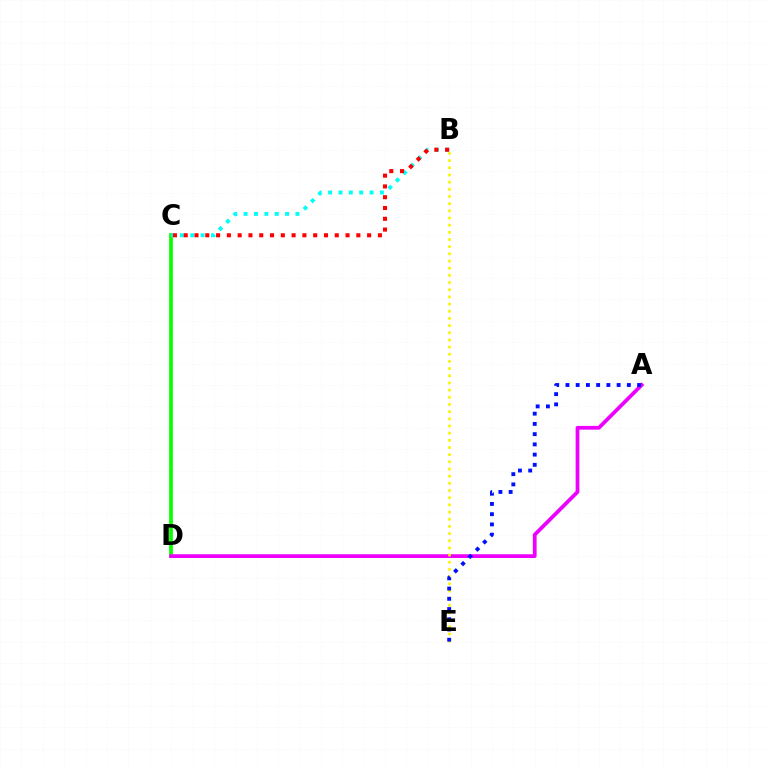{('C', 'D'): [{'color': '#08ff00', 'line_style': 'solid', 'thickness': 2.67}], ('B', 'C'): [{'color': '#00fff6', 'line_style': 'dotted', 'thickness': 2.82}, {'color': '#ff0000', 'line_style': 'dotted', 'thickness': 2.93}], ('A', 'D'): [{'color': '#ee00ff', 'line_style': 'solid', 'thickness': 2.71}], ('B', 'E'): [{'color': '#fcf500', 'line_style': 'dotted', 'thickness': 1.95}], ('A', 'E'): [{'color': '#0010ff', 'line_style': 'dotted', 'thickness': 2.78}]}